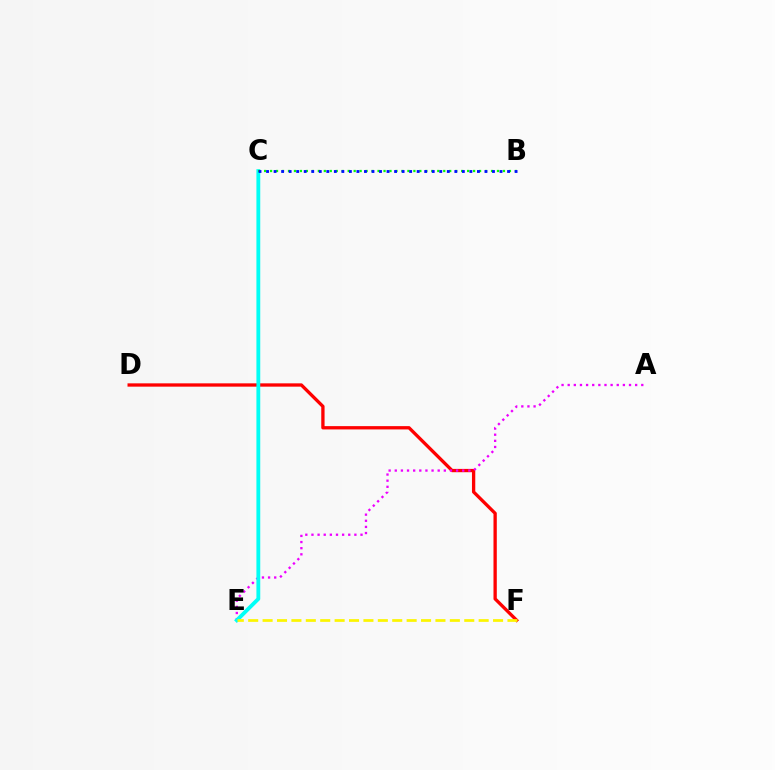{('D', 'F'): [{'color': '#ff0000', 'line_style': 'solid', 'thickness': 2.38}], ('A', 'E'): [{'color': '#ee00ff', 'line_style': 'dotted', 'thickness': 1.67}], ('C', 'E'): [{'color': '#00fff6', 'line_style': 'solid', 'thickness': 2.76}], ('B', 'C'): [{'color': '#08ff00', 'line_style': 'dotted', 'thickness': 1.62}, {'color': '#0010ff', 'line_style': 'dotted', 'thickness': 2.05}], ('E', 'F'): [{'color': '#fcf500', 'line_style': 'dashed', 'thickness': 1.96}]}